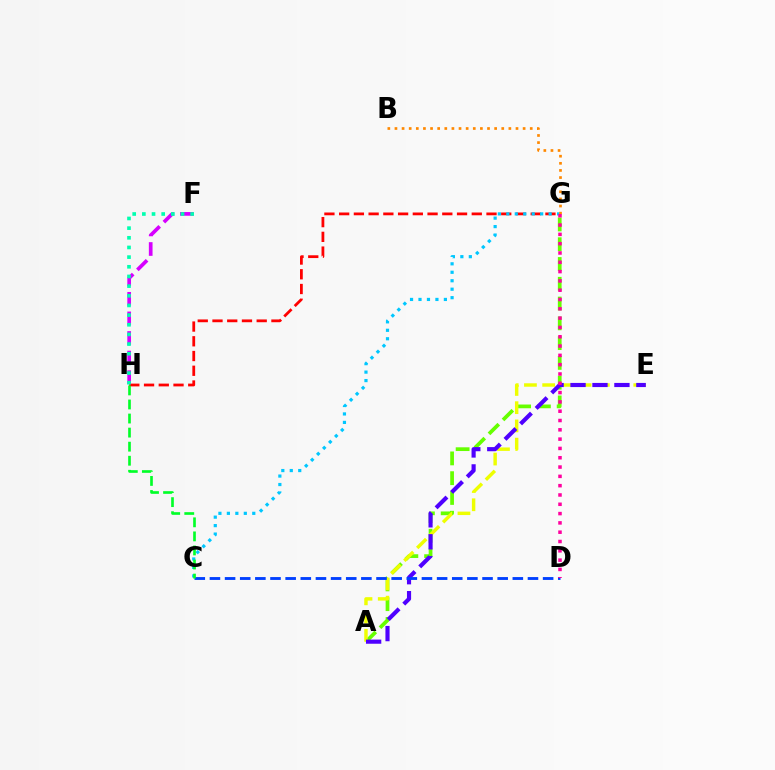{('A', 'G'): [{'color': '#66ff00', 'line_style': 'dashed', 'thickness': 2.69}], ('G', 'H'): [{'color': '#ff0000', 'line_style': 'dashed', 'thickness': 2.0}], ('F', 'H'): [{'color': '#d600ff', 'line_style': 'dashed', 'thickness': 2.66}, {'color': '#00ffaf', 'line_style': 'dotted', 'thickness': 2.63}], ('C', 'G'): [{'color': '#00c7ff', 'line_style': 'dotted', 'thickness': 2.3}], ('B', 'G'): [{'color': '#ff8800', 'line_style': 'dotted', 'thickness': 1.93}], ('A', 'E'): [{'color': '#eeff00', 'line_style': 'dashed', 'thickness': 2.48}, {'color': '#4f00ff', 'line_style': 'dashed', 'thickness': 2.98}], ('C', 'D'): [{'color': '#003fff', 'line_style': 'dashed', 'thickness': 2.06}], ('C', 'H'): [{'color': '#00ff27', 'line_style': 'dashed', 'thickness': 1.91}], ('D', 'G'): [{'color': '#ff00a0', 'line_style': 'dotted', 'thickness': 2.53}]}